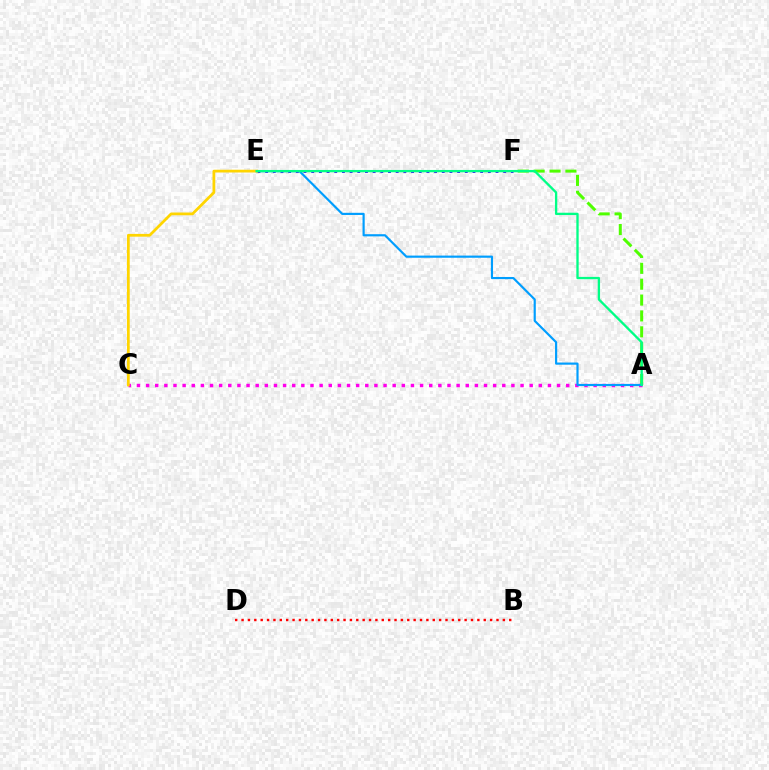{('E', 'F'): [{'color': '#3700ff', 'line_style': 'dotted', 'thickness': 2.09}], ('A', 'F'): [{'color': '#4fff00', 'line_style': 'dashed', 'thickness': 2.16}], ('B', 'D'): [{'color': '#ff0000', 'line_style': 'dotted', 'thickness': 1.73}], ('A', 'C'): [{'color': '#ff00ed', 'line_style': 'dotted', 'thickness': 2.48}], ('A', 'E'): [{'color': '#009eff', 'line_style': 'solid', 'thickness': 1.56}, {'color': '#00ff86', 'line_style': 'solid', 'thickness': 1.67}], ('C', 'E'): [{'color': '#ffd500', 'line_style': 'solid', 'thickness': 1.99}]}